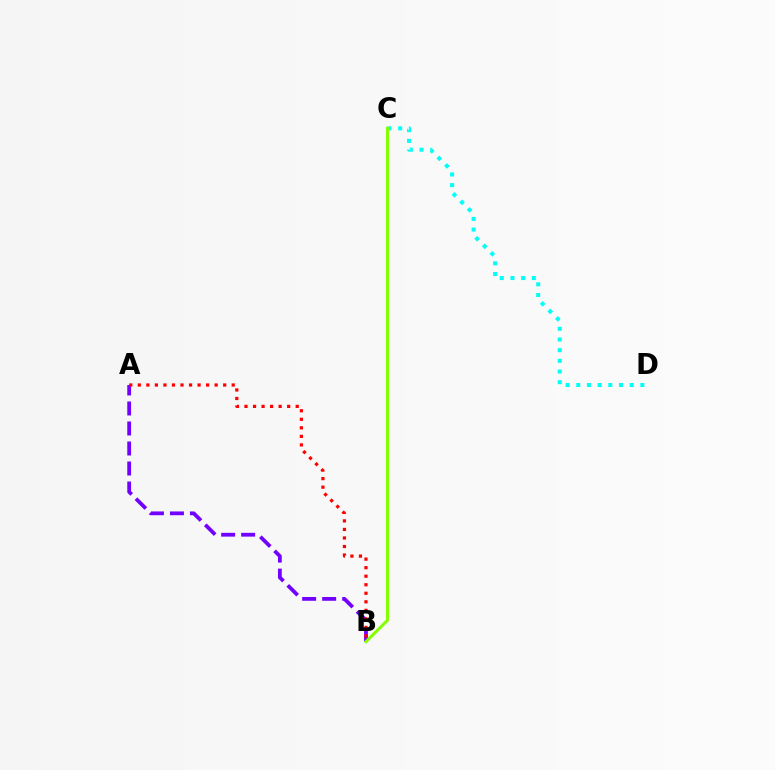{('A', 'B'): [{'color': '#7200ff', 'line_style': 'dashed', 'thickness': 2.72}, {'color': '#ff0000', 'line_style': 'dotted', 'thickness': 2.32}], ('C', 'D'): [{'color': '#00fff6', 'line_style': 'dotted', 'thickness': 2.9}], ('B', 'C'): [{'color': '#84ff00', 'line_style': 'solid', 'thickness': 2.18}]}